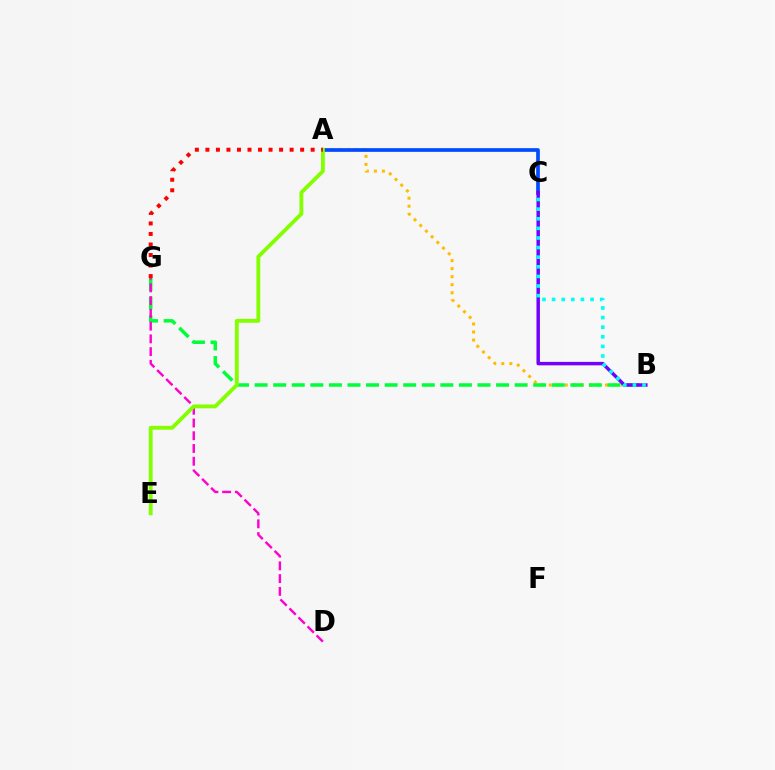{('A', 'B'): [{'color': '#ffbd00', 'line_style': 'dotted', 'thickness': 2.18}], ('B', 'G'): [{'color': '#00ff39', 'line_style': 'dashed', 'thickness': 2.52}], ('A', 'C'): [{'color': '#004bff', 'line_style': 'solid', 'thickness': 2.65}], ('B', 'C'): [{'color': '#7200ff', 'line_style': 'solid', 'thickness': 2.49}, {'color': '#00fff6', 'line_style': 'dotted', 'thickness': 2.61}], ('D', 'G'): [{'color': '#ff00cf', 'line_style': 'dashed', 'thickness': 1.73}], ('A', 'E'): [{'color': '#84ff00', 'line_style': 'solid', 'thickness': 2.77}], ('A', 'G'): [{'color': '#ff0000', 'line_style': 'dotted', 'thickness': 2.86}]}